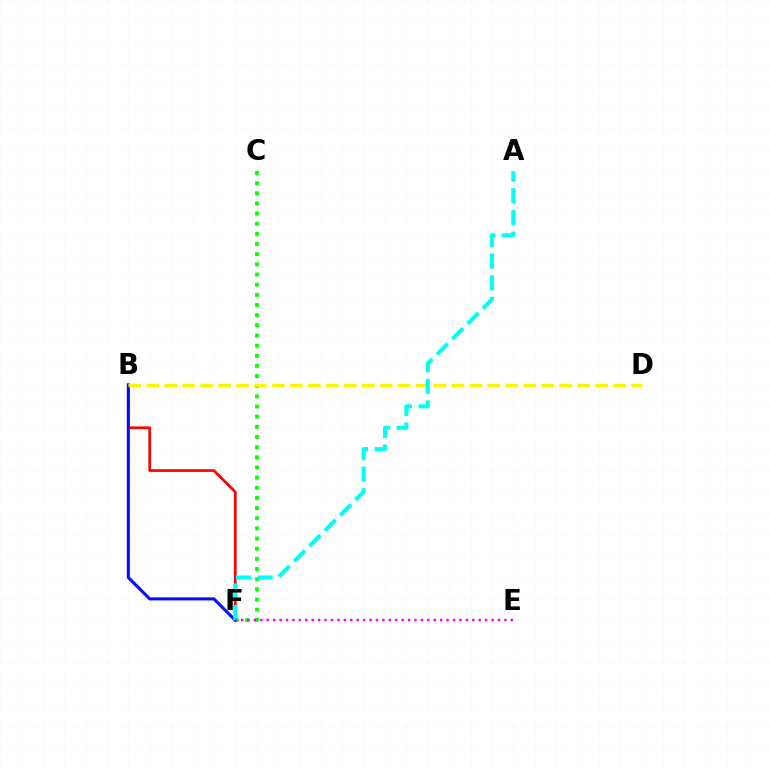{('B', 'F'): [{'color': '#ff0000', 'line_style': 'solid', 'thickness': 1.95}, {'color': '#0010ff', 'line_style': 'solid', 'thickness': 2.22}], ('C', 'F'): [{'color': '#08ff00', 'line_style': 'dotted', 'thickness': 2.76}], ('B', 'D'): [{'color': '#fcf500', 'line_style': 'dashed', 'thickness': 2.44}], ('A', 'F'): [{'color': '#00fff6', 'line_style': 'dashed', 'thickness': 2.95}], ('E', 'F'): [{'color': '#ee00ff', 'line_style': 'dotted', 'thickness': 1.74}]}